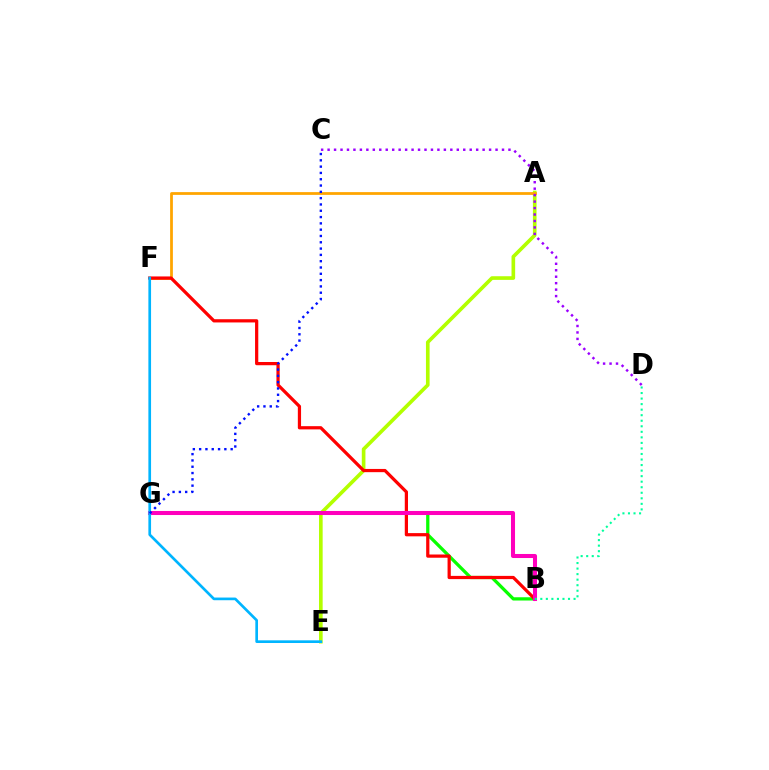{('A', 'E'): [{'color': '#b3ff00', 'line_style': 'solid', 'thickness': 2.63}], ('A', 'F'): [{'color': '#ffa500', 'line_style': 'solid', 'thickness': 1.99}], ('B', 'G'): [{'color': '#08ff00', 'line_style': 'solid', 'thickness': 2.35}, {'color': '#ff00bd', 'line_style': 'solid', 'thickness': 2.91}], ('C', 'D'): [{'color': '#9b00ff', 'line_style': 'dotted', 'thickness': 1.76}], ('B', 'F'): [{'color': '#ff0000', 'line_style': 'solid', 'thickness': 2.32}], ('E', 'F'): [{'color': '#00b5ff', 'line_style': 'solid', 'thickness': 1.93}], ('C', 'G'): [{'color': '#0010ff', 'line_style': 'dotted', 'thickness': 1.71}], ('B', 'D'): [{'color': '#00ff9d', 'line_style': 'dotted', 'thickness': 1.51}]}